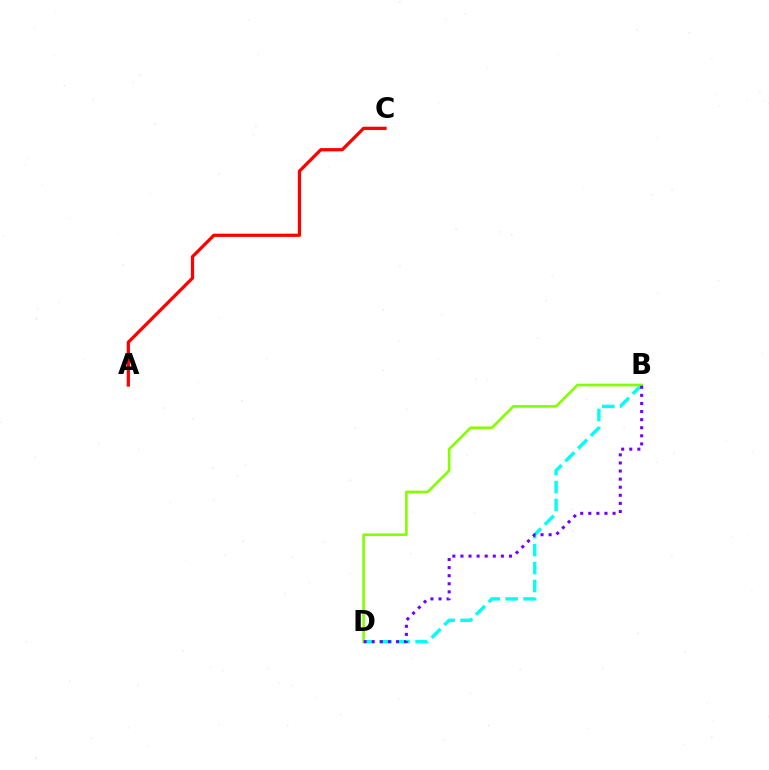{('B', 'D'): [{'color': '#00fff6', 'line_style': 'dashed', 'thickness': 2.44}, {'color': '#84ff00', 'line_style': 'solid', 'thickness': 1.91}, {'color': '#7200ff', 'line_style': 'dotted', 'thickness': 2.2}], ('A', 'C'): [{'color': '#ff0000', 'line_style': 'solid', 'thickness': 2.33}]}